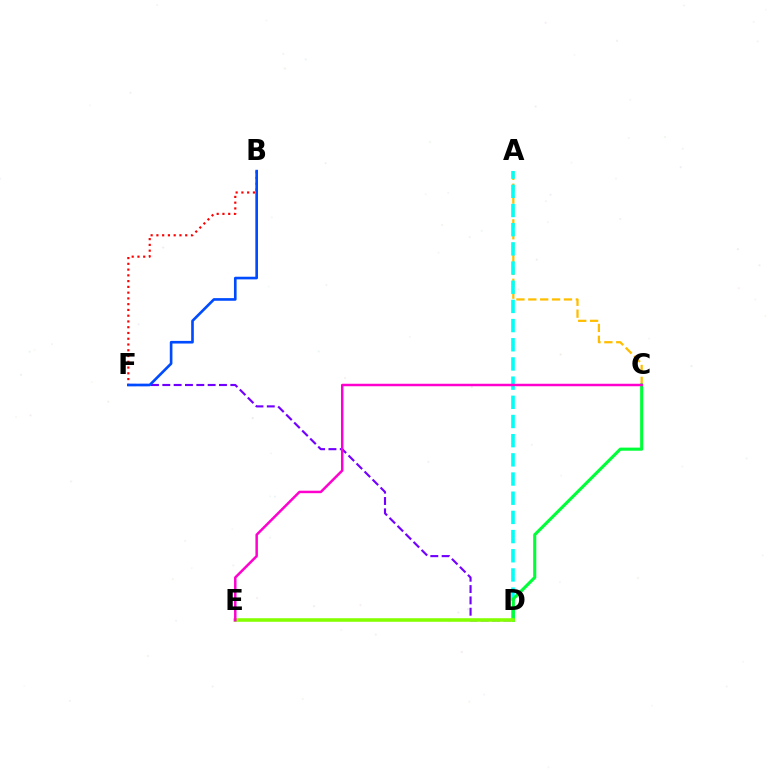{('A', 'C'): [{'color': '#ffbd00', 'line_style': 'dashed', 'thickness': 1.61}], ('A', 'D'): [{'color': '#00fff6', 'line_style': 'dashed', 'thickness': 2.61}], ('D', 'F'): [{'color': '#7200ff', 'line_style': 'dashed', 'thickness': 1.54}], ('C', 'D'): [{'color': '#00ff39', 'line_style': 'solid', 'thickness': 2.23}], ('B', 'F'): [{'color': '#ff0000', 'line_style': 'dotted', 'thickness': 1.57}, {'color': '#004bff', 'line_style': 'solid', 'thickness': 1.9}], ('D', 'E'): [{'color': '#84ff00', 'line_style': 'solid', 'thickness': 2.56}], ('C', 'E'): [{'color': '#ff00cf', 'line_style': 'solid', 'thickness': 1.79}]}